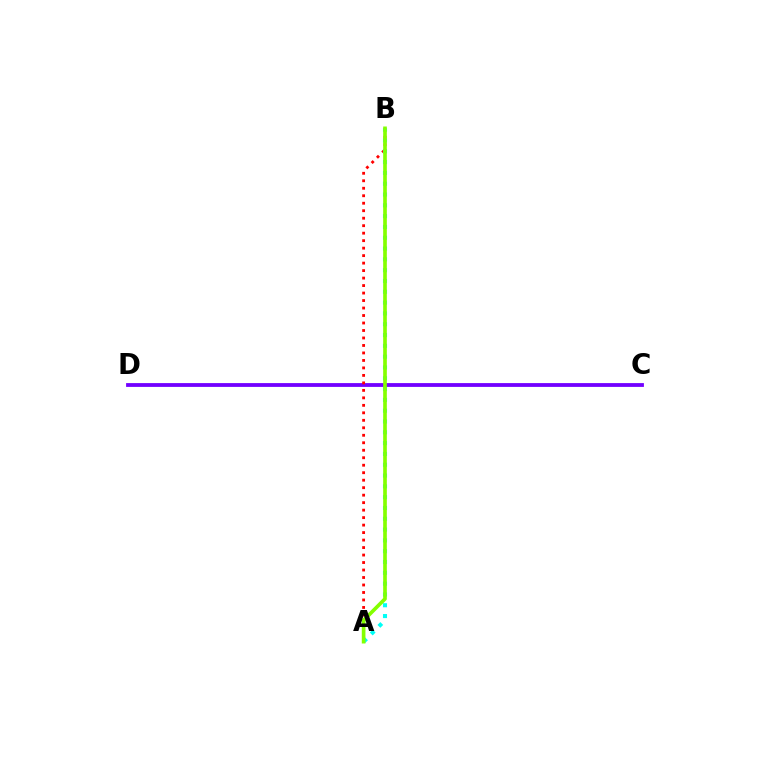{('C', 'D'): [{'color': '#7200ff', 'line_style': 'solid', 'thickness': 2.74}], ('A', 'B'): [{'color': '#ff0000', 'line_style': 'dotted', 'thickness': 2.03}, {'color': '#00fff6', 'line_style': 'dotted', 'thickness': 2.94}, {'color': '#84ff00', 'line_style': 'solid', 'thickness': 2.63}]}